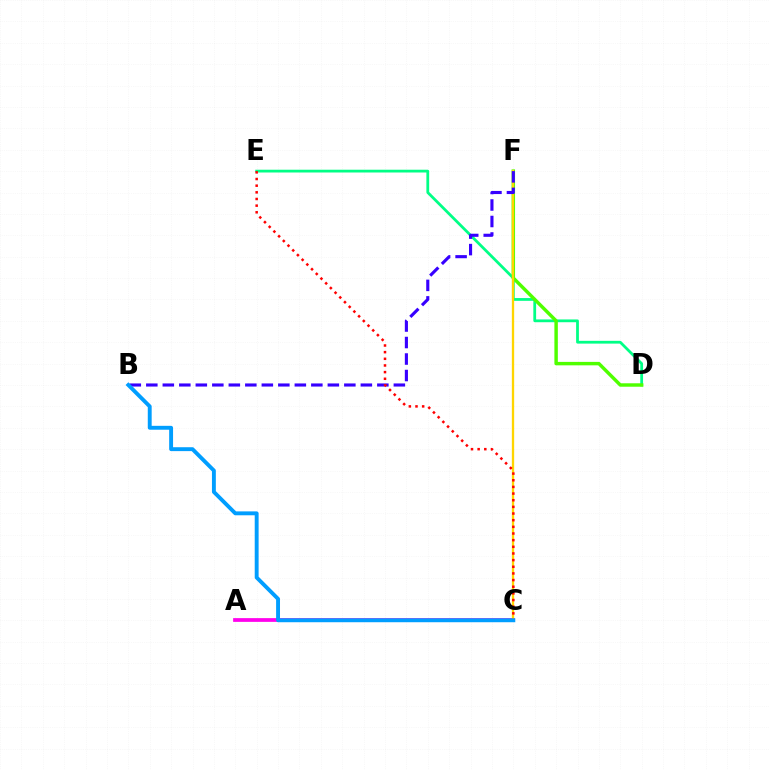{('A', 'C'): [{'color': '#ff00ed', 'line_style': 'solid', 'thickness': 2.7}], ('D', 'E'): [{'color': '#00ff86', 'line_style': 'solid', 'thickness': 2.0}], ('D', 'F'): [{'color': '#4fff00', 'line_style': 'solid', 'thickness': 2.48}], ('C', 'F'): [{'color': '#ffd500', 'line_style': 'solid', 'thickness': 1.66}], ('B', 'F'): [{'color': '#3700ff', 'line_style': 'dashed', 'thickness': 2.24}], ('C', 'E'): [{'color': '#ff0000', 'line_style': 'dotted', 'thickness': 1.81}], ('B', 'C'): [{'color': '#009eff', 'line_style': 'solid', 'thickness': 2.8}]}